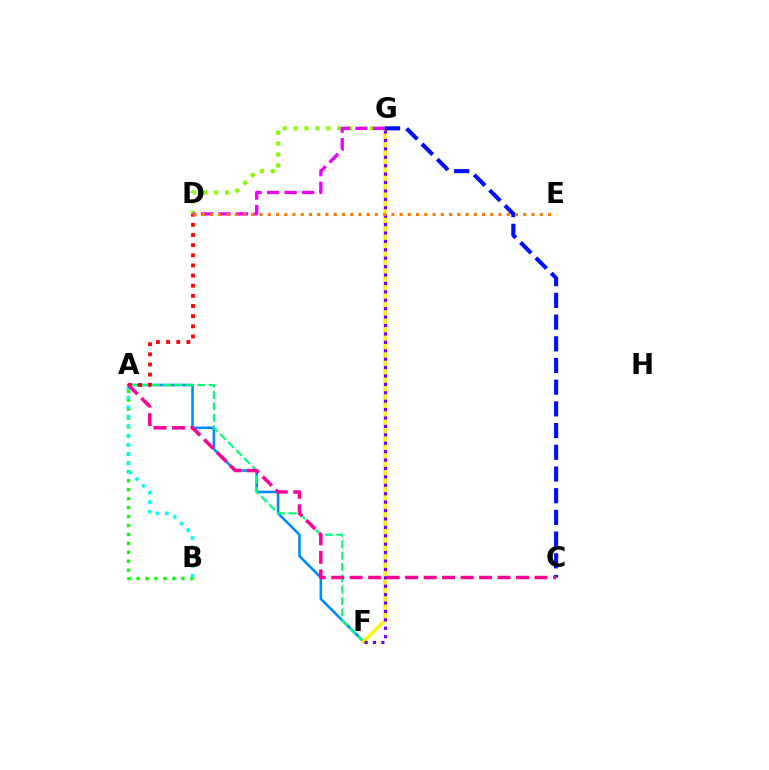{('A', 'F'): [{'color': '#008cff', 'line_style': 'solid', 'thickness': 1.87}, {'color': '#00ff74', 'line_style': 'dashed', 'thickness': 1.54}], ('F', 'G'): [{'color': '#fcf500', 'line_style': 'solid', 'thickness': 2.32}, {'color': '#7200ff', 'line_style': 'dotted', 'thickness': 2.29}], ('A', 'B'): [{'color': '#08ff00', 'line_style': 'dotted', 'thickness': 2.43}, {'color': '#00fff6', 'line_style': 'dotted', 'thickness': 2.57}], ('A', 'D'): [{'color': '#ff0000', 'line_style': 'dotted', 'thickness': 2.76}], ('C', 'G'): [{'color': '#0010ff', 'line_style': 'dashed', 'thickness': 2.95}], ('D', 'G'): [{'color': '#84ff00', 'line_style': 'dotted', 'thickness': 2.97}, {'color': '#ee00ff', 'line_style': 'dashed', 'thickness': 2.38}], ('A', 'C'): [{'color': '#ff0094', 'line_style': 'dashed', 'thickness': 2.51}], ('D', 'E'): [{'color': '#ff7c00', 'line_style': 'dotted', 'thickness': 2.24}]}